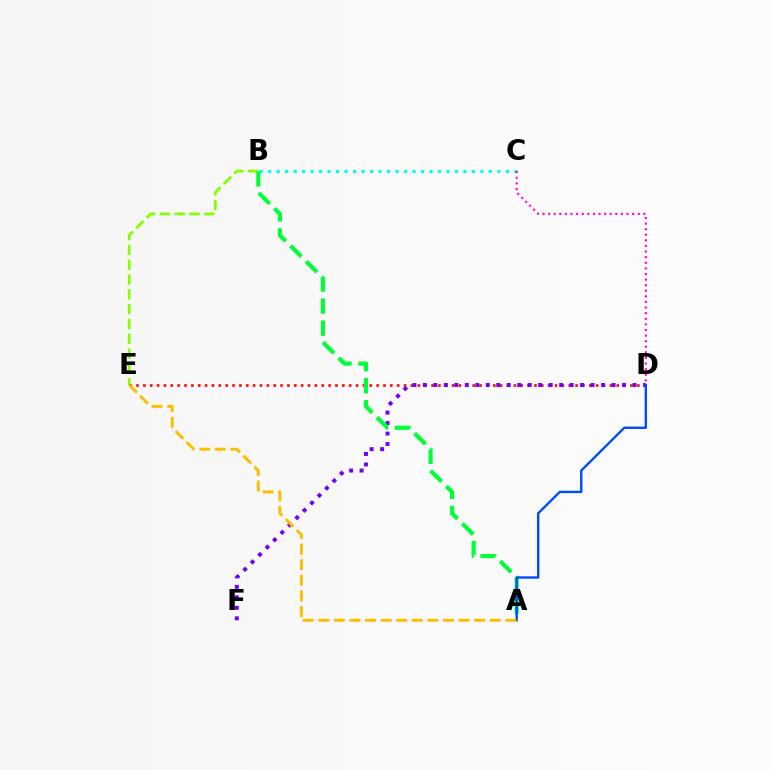{('B', 'E'): [{'color': '#84ff00', 'line_style': 'dashed', 'thickness': 2.01}], ('B', 'C'): [{'color': '#00fff6', 'line_style': 'dotted', 'thickness': 2.31}], ('D', 'E'): [{'color': '#ff0000', 'line_style': 'dotted', 'thickness': 1.86}], ('D', 'F'): [{'color': '#7200ff', 'line_style': 'dotted', 'thickness': 2.85}], ('A', 'B'): [{'color': '#00ff39', 'line_style': 'dashed', 'thickness': 2.99}], ('C', 'D'): [{'color': '#ff00cf', 'line_style': 'dotted', 'thickness': 1.52}], ('A', 'D'): [{'color': '#004bff', 'line_style': 'solid', 'thickness': 1.71}], ('A', 'E'): [{'color': '#ffbd00', 'line_style': 'dashed', 'thickness': 2.12}]}